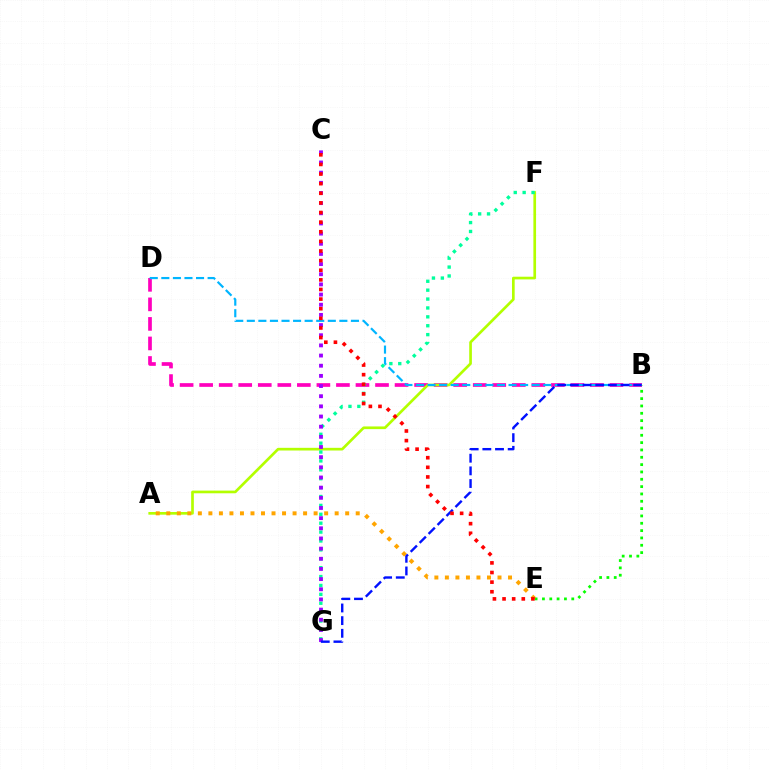{('B', 'D'): [{'color': '#ff00bd', 'line_style': 'dashed', 'thickness': 2.65}, {'color': '#00b5ff', 'line_style': 'dashed', 'thickness': 1.57}], ('B', 'E'): [{'color': '#08ff00', 'line_style': 'dotted', 'thickness': 1.99}], ('A', 'F'): [{'color': '#b3ff00', 'line_style': 'solid', 'thickness': 1.93}], ('F', 'G'): [{'color': '#00ff9d', 'line_style': 'dotted', 'thickness': 2.42}], ('A', 'E'): [{'color': '#ffa500', 'line_style': 'dotted', 'thickness': 2.86}], ('C', 'G'): [{'color': '#9b00ff', 'line_style': 'dotted', 'thickness': 2.76}], ('B', 'G'): [{'color': '#0010ff', 'line_style': 'dashed', 'thickness': 1.72}], ('C', 'E'): [{'color': '#ff0000', 'line_style': 'dotted', 'thickness': 2.61}]}